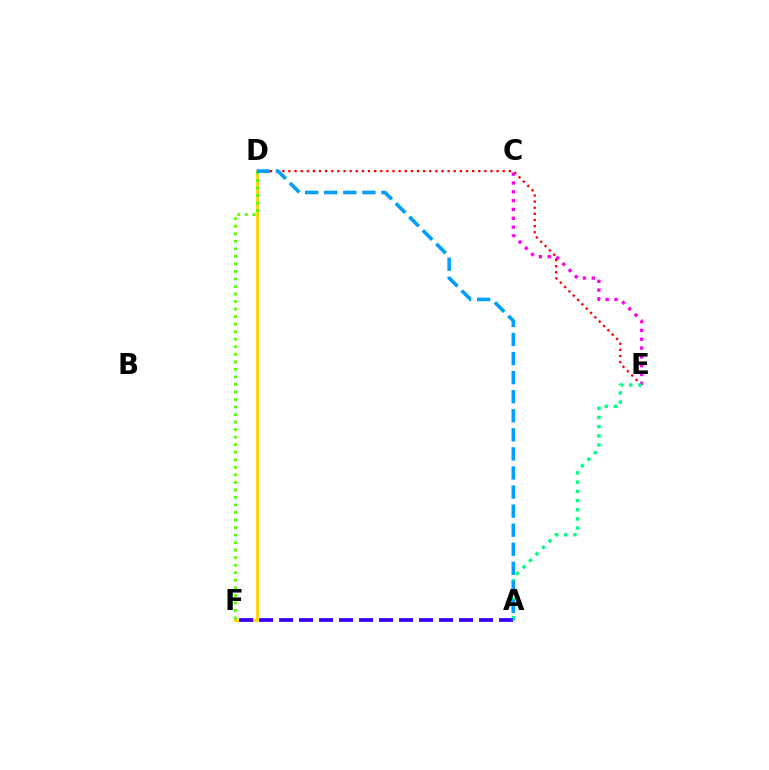{('D', 'F'): [{'color': '#ffd500', 'line_style': 'solid', 'thickness': 2.07}, {'color': '#4fff00', 'line_style': 'dotted', 'thickness': 2.05}], ('D', 'E'): [{'color': '#ff0000', 'line_style': 'dotted', 'thickness': 1.66}], ('C', 'E'): [{'color': '#ff00ed', 'line_style': 'dotted', 'thickness': 2.4}], ('A', 'E'): [{'color': '#00ff86', 'line_style': 'dotted', 'thickness': 2.5}], ('A', 'F'): [{'color': '#3700ff', 'line_style': 'dashed', 'thickness': 2.72}], ('A', 'D'): [{'color': '#009eff', 'line_style': 'dashed', 'thickness': 2.59}]}